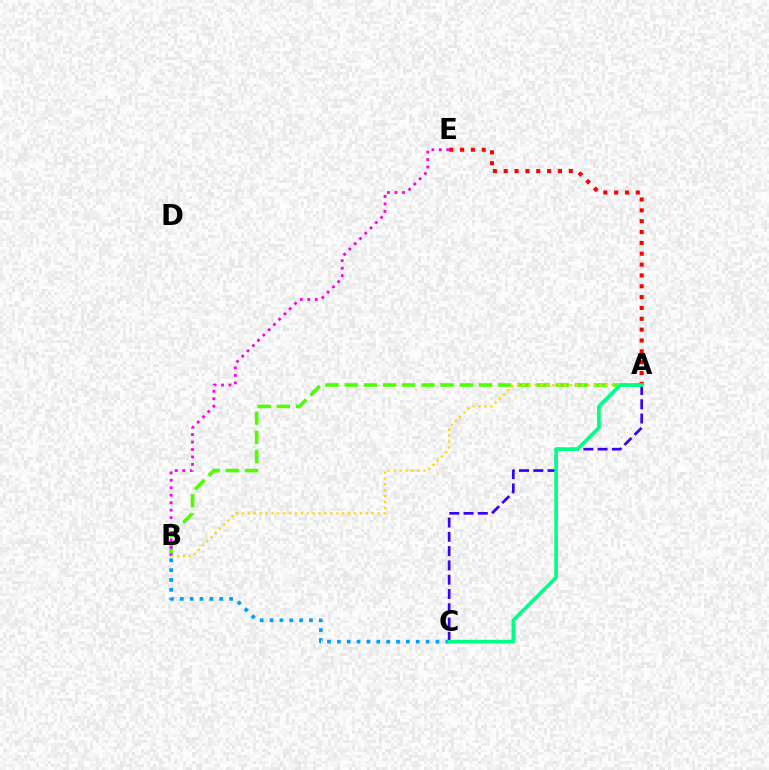{('A', 'B'): [{'color': '#4fff00', 'line_style': 'dashed', 'thickness': 2.61}, {'color': '#ffd500', 'line_style': 'dotted', 'thickness': 1.6}], ('B', 'E'): [{'color': '#ff00ed', 'line_style': 'dotted', 'thickness': 2.03}], ('B', 'C'): [{'color': '#009eff', 'line_style': 'dotted', 'thickness': 2.68}], ('A', 'E'): [{'color': '#ff0000', 'line_style': 'dotted', 'thickness': 2.95}], ('A', 'C'): [{'color': '#3700ff', 'line_style': 'dashed', 'thickness': 1.94}, {'color': '#00ff86', 'line_style': 'solid', 'thickness': 2.62}]}